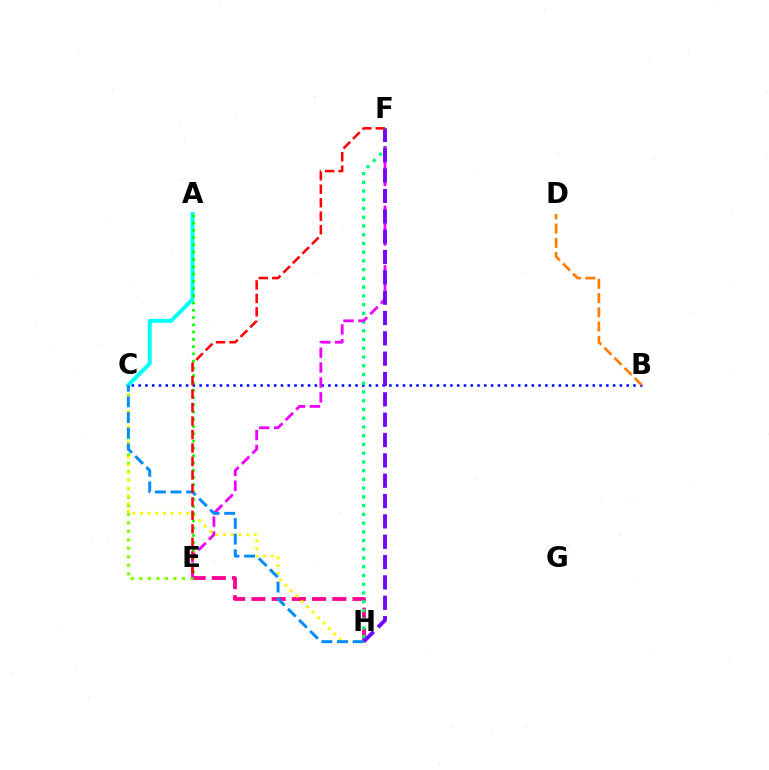{('B', 'C'): [{'color': '#0010ff', 'line_style': 'dotted', 'thickness': 1.84}], ('B', 'D'): [{'color': '#ff7c00', 'line_style': 'dashed', 'thickness': 1.94}], ('C', 'E'): [{'color': '#84ff00', 'line_style': 'dotted', 'thickness': 2.31}], ('E', 'H'): [{'color': '#ff0094', 'line_style': 'dashed', 'thickness': 2.75}], ('A', 'C'): [{'color': '#00fff6', 'line_style': 'solid', 'thickness': 2.86}], ('F', 'H'): [{'color': '#00ff74', 'line_style': 'dotted', 'thickness': 2.37}, {'color': '#7200ff', 'line_style': 'dashed', 'thickness': 2.76}], ('E', 'F'): [{'color': '#ee00ff', 'line_style': 'dashed', 'thickness': 2.02}, {'color': '#ff0000', 'line_style': 'dashed', 'thickness': 1.83}], ('C', 'H'): [{'color': '#fcf500', 'line_style': 'dotted', 'thickness': 2.08}, {'color': '#008cff', 'line_style': 'dashed', 'thickness': 2.13}], ('A', 'E'): [{'color': '#08ff00', 'line_style': 'dotted', 'thickness': 1.97}]}